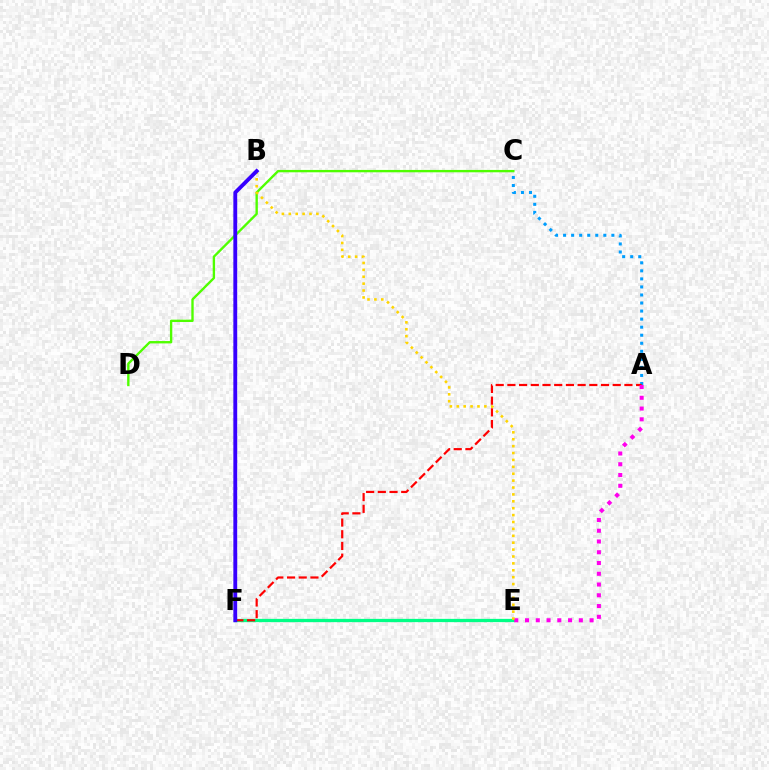{('E', 'F'): [{'color': '#00ff86', 'line_style': 'solid', 'thickness': 2.35}], ('C', 'D'): [{'color': '#4fff00', 'line_style': 'solid', 'thickness': 1.7}], ('A', 'C'): [{'color': '#009eff', 'line_style': 'dotted', 'thickness': 2.19}], ('A', 'F'): [{'color': '#ff0000', 'line_style': 'dashed', 'thickness': 1.59}], ('A', 'E'): [{'color': '#ff00ed', 'line_style': 'dotted', 'thickness': 2.92}], ('B', 'E'): [{'color': '#ffd500', 'line_style': 'dotted', 'thickness': 1.87}], ('B', 'F'): [{'color': '#3700ff', 'line_style': 'solid', 'thickness': 2.77}]}